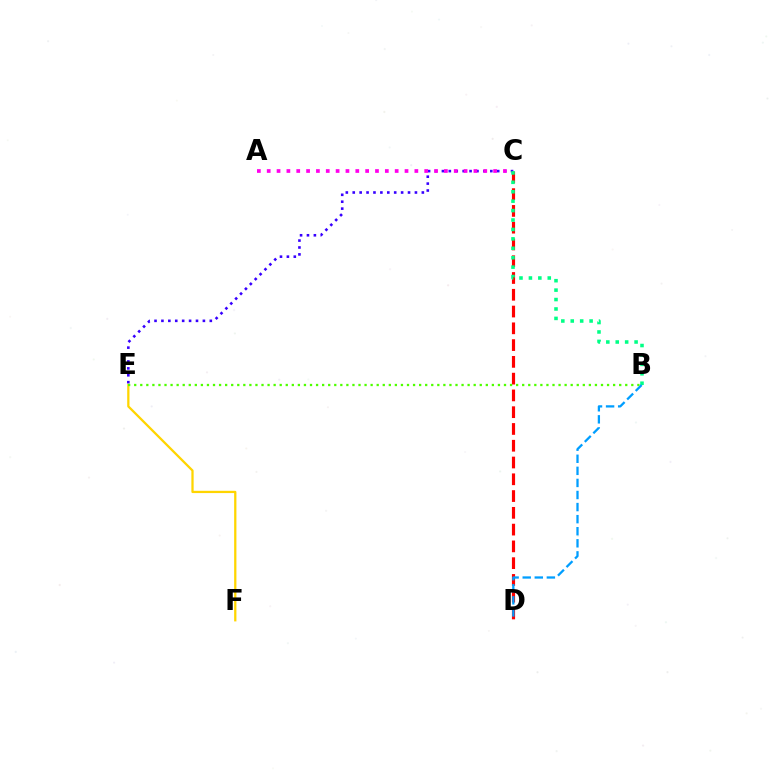{('C', 'E'): [{'color': '#3700ff', 'line_style': 'dotted', 'thickness': 1.88}], ('E', 'F'): [{'color': '#ffd500', 'line_style': 'solid', 'thickness': 1.63}], ('C', 'D'): [{'color': '#ff0000', 'line_style': 'dashed', 'thickness': 2.28}], ('B', 'C'): [{'color': '#00ff86', 'line_style': 'dotted', 'thickness': 2.56}], ('B', 'E'): [{'color': '#4fff00', 'line_style': 'dotted', 'thickness': 1.65}], ('A', 'C'): [{'color': '#ff00ed', 'line_style': 'dotted', 'thickness': 2.67}], ('B', 'D'): [{'color': '#009eff', 'line_style': 'dashed', 'thickness': 1.64}]}